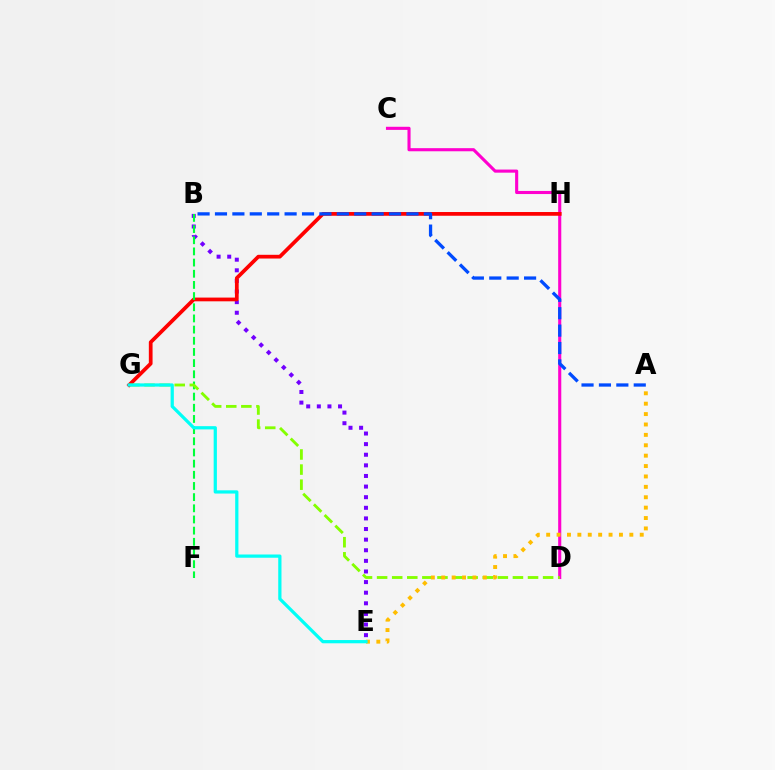{('C', 'D'): [{'color': '#ff00cf', 'line_style': 'solid', 'thickness': 2.23}], ('B', 'E'): [{'color': '#7200ff', 'line_style': 'dotted', 'thickness': 2.88}], ('G', 'H'): [{'color': '#ff0000', 'line_style': 'solid', 'thickness': 2.69}], ('B', 'F'): [{'color': '#00ff39', 'line_style': 'dashed', 'thickness': 1.52}], ('D', 'G'): [{'color': '#84ff00', 'line_style': 'dashed', 'thickness': 2.05}], ('A', 'E'): [{'color': '#ffbd00', 'line_style': 'dotted', 'thickness': 2.82}], ('A', 'B'): [{'color': '#004bff', 'line_style': 'dashed', 'thickness': 2.36}], ('E', 'G'): [{'color': '#00fff6', 'line_style': 'solid', 'thickness': 2.33}]}